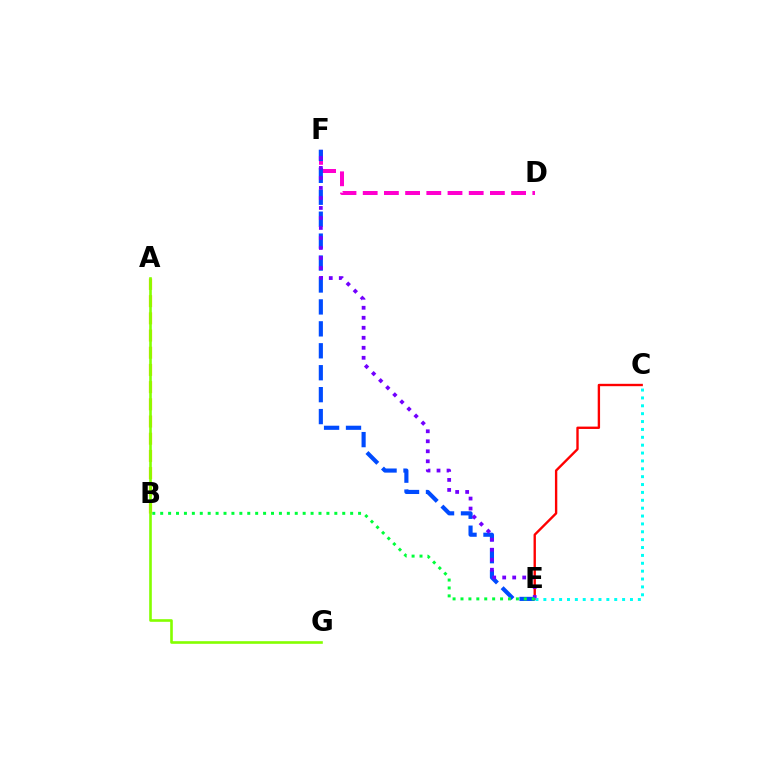{('C', 'E'): [{'color': '#ff0000', 'line_style': 'solid', 'thickness': 1.7}, {'color': '#00fff6', 'line_style': 'dotted', 'thickness': 2.14}], ('D', 'F'): [{'color': '#ff00cf', 'line_style': 'dashed', 'thickness': 2.88}], ('A', 'B'): [{'color': '#ffbd00', 'line_style': 'dashed', 'thickness': 2.34}], ('E', 'F'): [{'color': '#004bff', 'line_style': 'dashed', 'thickness': 2.98}, {'color': '#7200ff', 'line_style': 'dotted', 'thickness': 2.72}], ('A', 'G'): [{'color': '#84ff00', 'line_style': 'solid', 'thickness': 1.89}], ('B', 'E'): [{'color': '#00ff39', 'line_style': 'dotted', 'thickness': 2.15}]}